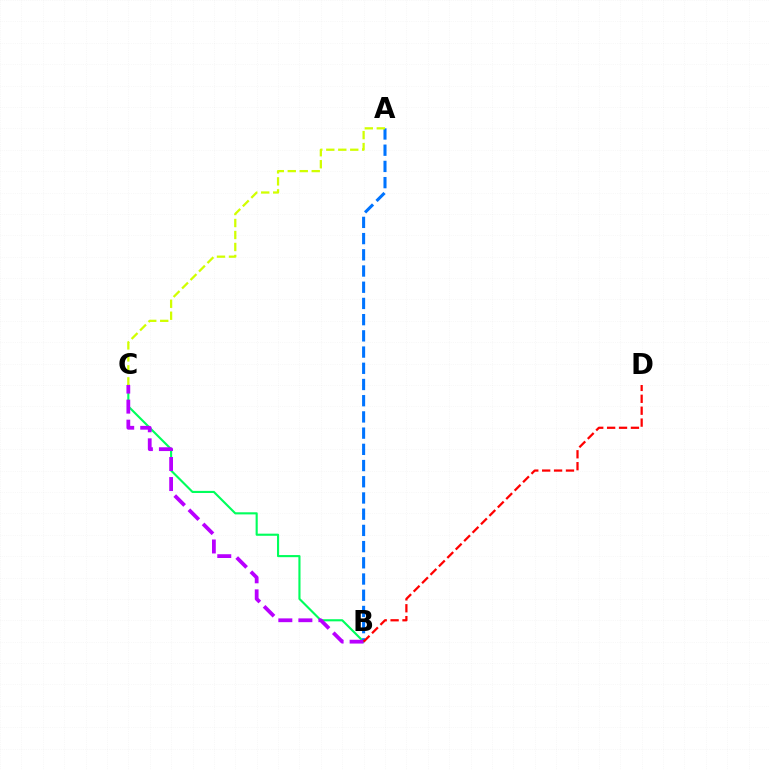{('B', 'C'): [{'color': '#00ff5c', 'line_style': 'solid', 'thickness': 1.53}, {'color': '#b900ff', 'line_style': 'dashed', 'thickness': 2.72}], ('A', 'B'): [{'color': '#0074ff', 'line_style': 'dashed', 'thickness': 2.2}], ('A', 'C'): [{'color': '#d1ff00', 'line_style': 'dashed', 'thickness': 1.63}], ('B', 'D'): [{'color': '#ff0000', 'line_style': 'dashed', 'thickness': 1.62}]}